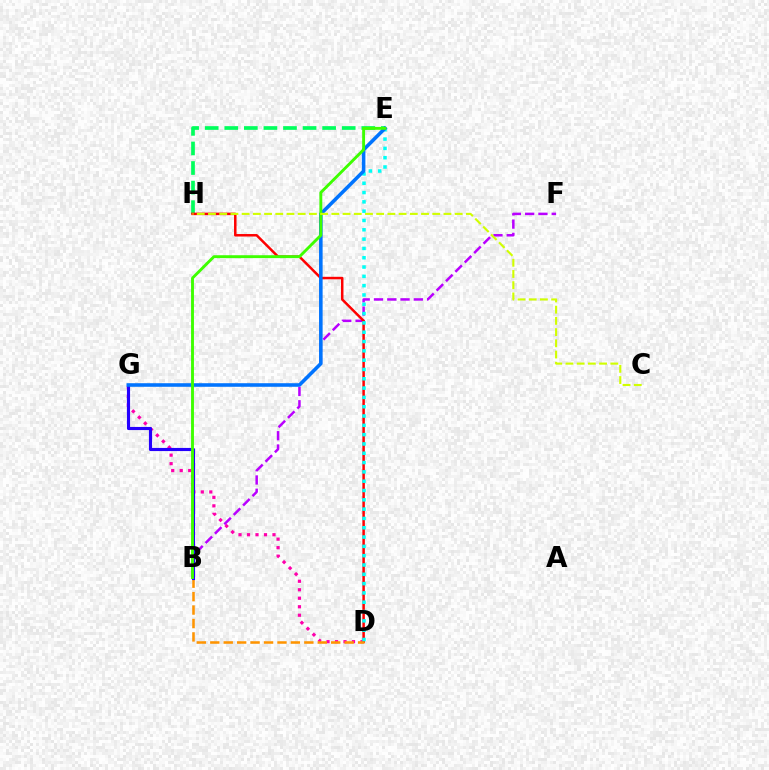{('D', 'G'): [{'color': '#ff00ac', 'line_style': 'dotted', 'thickness': 2.31}], ('E', 'H'): [{'color': '#00ff5c', 'line_style': 'dashed', 'thickness': 2.66}], ('B', 'F'): [{'color': '#b900ff', 'line_style': 'dashed', 'thickness': 1.8}], ('D', 'H'): [{'color': '#ff0000', 'line_style': 'solid', 'thickness': 1.8}], ('B', 'D'): [{'color': '#ff9400', 'line_style': 'dashed', 'thickness': 1.83}], ('B', 'G'): [{'color': '#2500ff', 'line_style': 'solid', 'thickness': 2.26}], ('D', 'E'): [{'color': '#00fff6', 'line_style': 'dotted', 'thickness': 2.53}], ('E', 'G'): [{'color': '#0074ff', 'line_style': 'solid', 'thickness': 2.57}], ('B', 'E'): [{'color': '#3dff00', 'line_style': 'solid', 'thickness': 2.08}], ('C', 'H'): [{'color': '#d1ff00', 'line_style': 'dashed', 'thickness': 1.52}]}